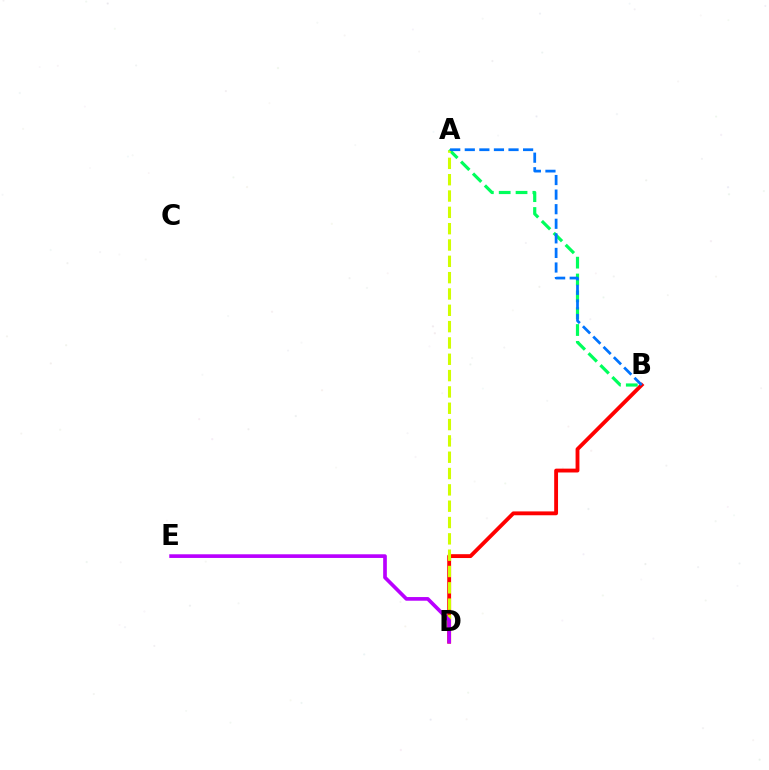{('B', 'D'): [{'color': '#ff0000', 'line_style': 'solid', 'thickness': 2.77}], ('A', 'B'): [{'color': '#00ff5c', 'line_style': 'dashed', 'thickness': 2.29}, {'color': '#0074ff', 'line_style': 'dashed', 'thickness': 1.98}], ('A', 'D'): [{'color': '#d1ff00', 'line_style': 'dashed', 'thickness': 2.22}], ('D', 'E'): [{'color': '#b900ff', 'line_style': 'solid', 'thickness': 2.64}]}